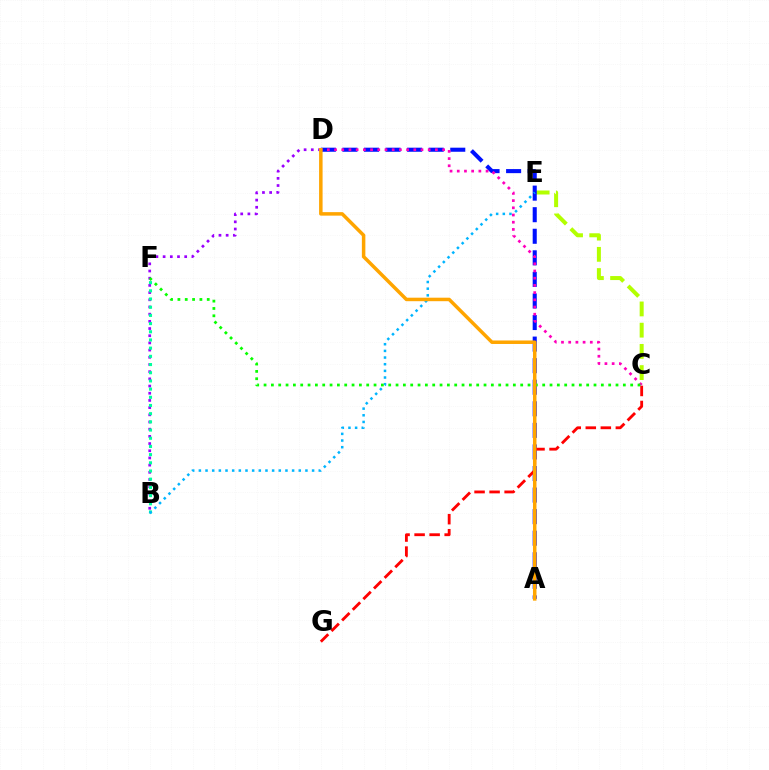{('C', 'E'): [{'color': '#b3ff00', 'line_style': 'dashed', 'thickness': 2.88}], ('A', 'D'): [{'color': '#0010ff', 'line_style': 'dashed', 'thickness': 2.93}, {'color': '#ffa500', 'line_style': 'solid', 'thickness': 2.52}], ('C', 'G'): [{'color': '#ff0000', 'line_style': 'dashed', 'thickness': 2.04}], ('B', 'D'): [{'color': '#9b00ff', 'line_style': 'dotted', 'thickness': 1.95}], ('B', 'F'): [{'color': '#00ff9d', 'line_style': 'dotted', 'thickness': 2.23}], ('B', 'E'): [{'color': '#00b5ff', 'line_style': 'dotted', 'thickness': 1.81}], ('C', 'D'): [{'color': '#ff00bd', 'line_style': 'dotted', 'thickness': 1.96}], ('C', 'F'): [{'color': '#08ff00', 'line_style': 'dotted', 'thickness': 1.99}]}